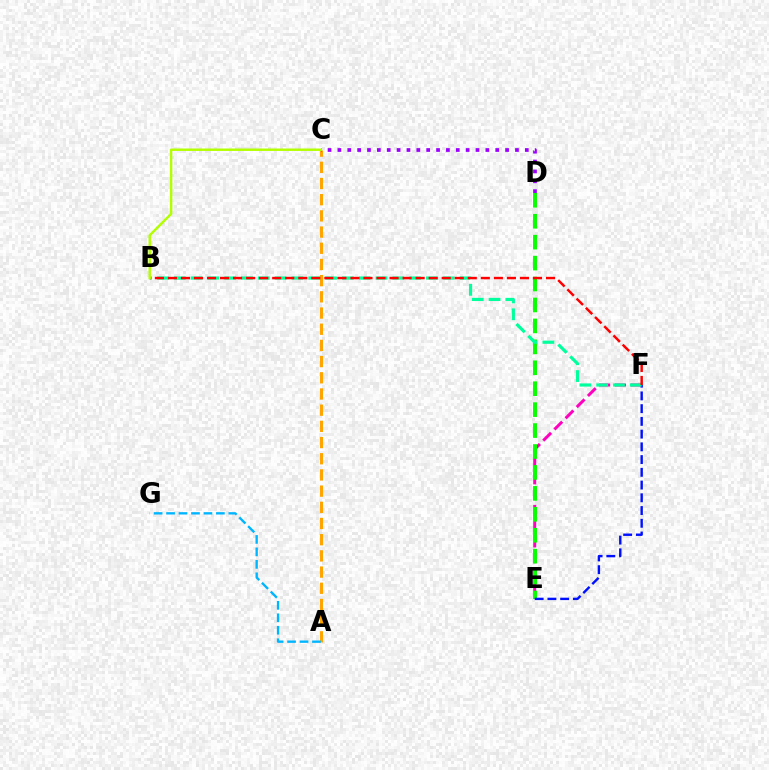{('E', 'F'): [{'color': '#ff00bd', 'line_style': 'dashed', 'thickness': 2.14}, {'color': '#0010ff', 'line_style': 'dashed', 'thickness': 1.73}], ('A', 'C'): [{'color': '#ffa500', 'line_style': 'dashed', 'thickness': 2.2}], ('D', 'E'): [{'color': '#08ff00', 'line_style': 'dashed', 'thickness': 2.84}], ('C', 'D'): [{'color': '#9b00ff', 'line_style': 'dotted', 'thickness': 2.68}], ('A', 'G'): [{'color': '#00b5ff', 'line_style': 'dashed', 'thickness': 1.69}], ('B', 'F'): [{'color': '#00ff9d', 'line_style': 'dashed', 'thickness': 2.28}, {'color': '#ff0000', 'line_style': 'dashed', 'thickness': 1.77}], ('B', 'C'): [{'color': '#b3ff00', 'line_style': 'solid', 'thickness': 1.75}]}